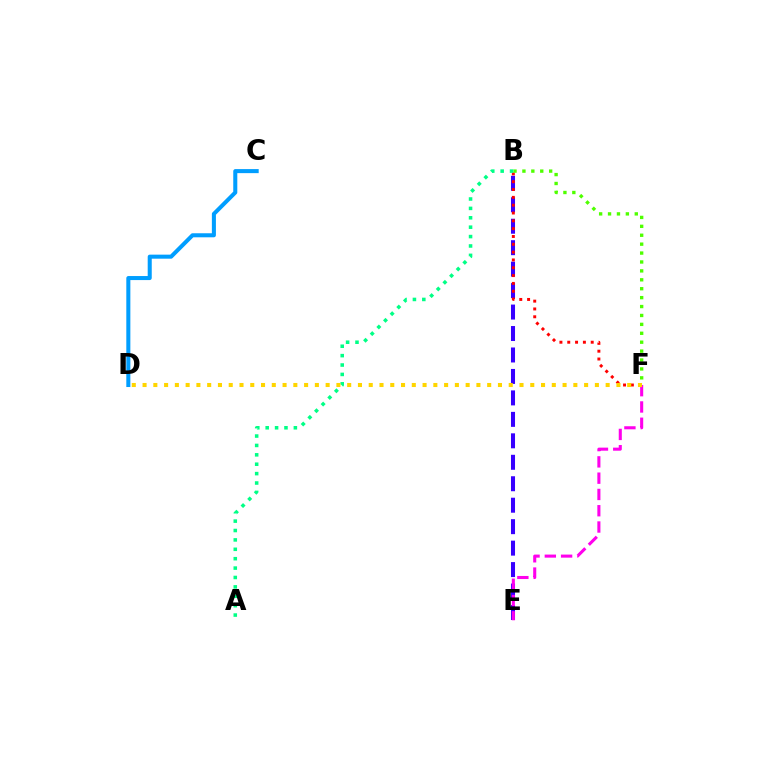{('B', 'E'): [{'color': '#3700ff', 'line_style': 'dashed', 'thickness': 2.92}], ('C', 'D'): [{'color': '#009eff', 'line_style': 'solid', 'thickness': 2.91}], ('B', 'F'): [{'color': '#ff0000', 'line_style': 'dotted', 'thickness': 2.13}, {'color': '#4fff00', 'line_style': 'dotted', 'thickness': 2.42}], ('A', 'B'): [{'color': '#00ff86', 'line_style': 'dotted', 'thickness': 2.55}], ('E', 'F'): [{'color': '#ff00ed', 'line_style': 'dashed', 'thickness': 2.21}], ('D', 'F'): [{'color': '#ffd500', 'line_style': 'dotted', 'thickness': 2.93}]}